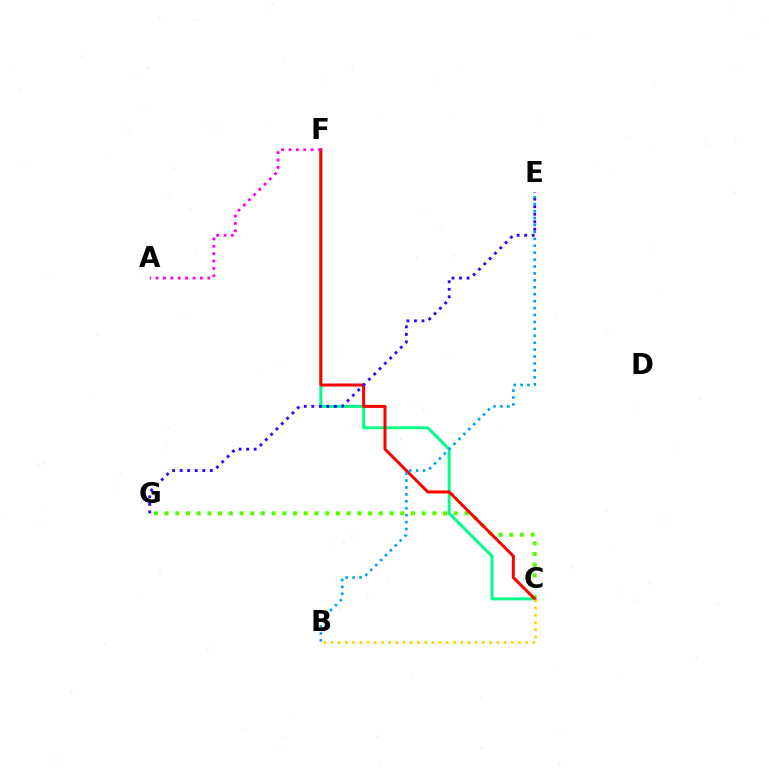{('C', 'G'): [{'color': '#4fff00', 'line_style': 'dotted', 'thickness': 2.91}], ('C', 'F'): [{'color': '#00ff86', 'line_style': 'solid', 'thickness': 2.15}, {'color': '#ff0000', 'line_style': 'solid', 'thickness': 2.16}], ('E', 'G'): [{'color': '#3700ff', 'line_style': 'dotted', 'thickness': 2.05}], ('B', 'C'): [{'color': '#ffd500', 'line_style': 'dotted', 'thickness': 1.96}], ('B', 'E'): [{'color': '#009eff', 'line_style': 'dotted', 'thickness': 1.88}], ('A', 'F'): [{'color': '#ff00ed', 'line_style': 'dotted', 'thickness': 2.0}]}